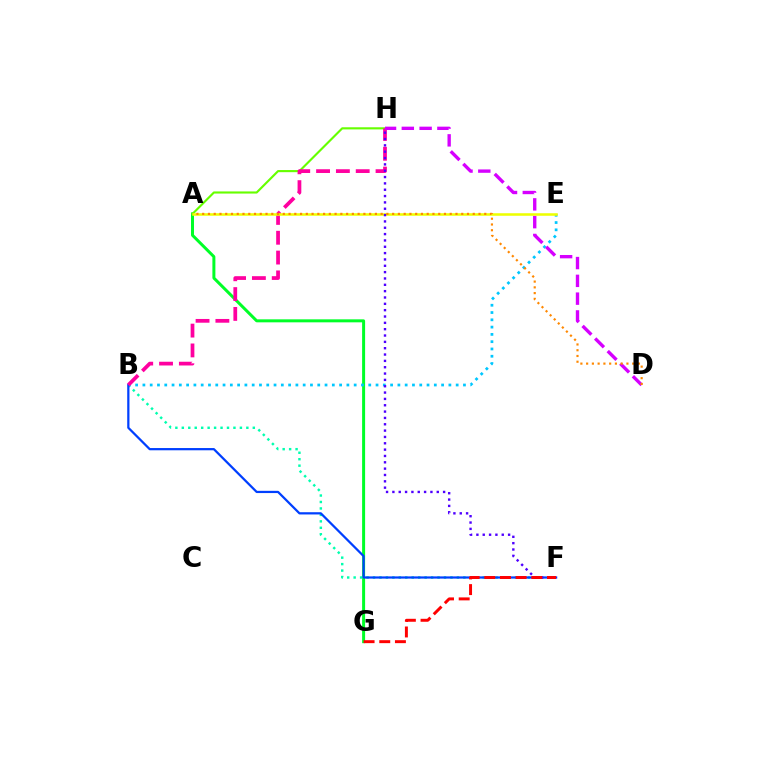{('A', 'G'): [{'color': '#00ff27', 'line_style': 'solid', 'thickness': 2.15}], ('A', 'H'): [{'color': '#66ff00', 'line_style': 'solid', 'thickness': 1.54}], ('B', 'F'): [{'color': '#00ffaf', 'line_style': 'dotted', 'thickness': 1.75}, {'color': '#003fff', 'line_style': 'solid', 'thickness': 1.61}], ('B', 'E'): [{'color': '#00c7ff', 'line_style': 'dotted', 'thickness': 1.98}], ('B', 'H'): [{'color': '#ff00a0', 'line_style': 'dashed', 'thickness': 2.69}], ('A', 'E'): [{'color': '#eeff00', 'line_style': 'solid', 'thickness': 1.83}], ('D', 'H'): [{'color': '#d600ff', 'line_style': 'dashed', 'thickness': 2.42}], ('F', 'H'): [{'color': '#4f00ff', 'line_style': 'dotted', 'thickness': 1.72}], ('F', 'G'): [{'color': '#ff0000', 'line_style': 'dashed', 'thickness': 2.13}], ('A', 'D'): [{'color': '#ff8800', 'line_style': 'dotted', 'thickness': 1.56}]}